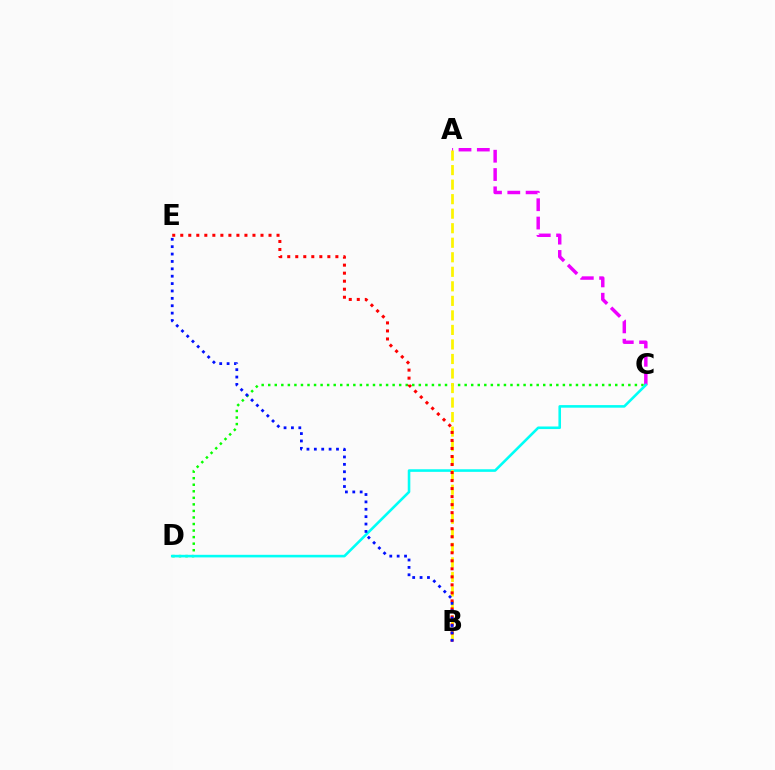{('A', 'C'): [{'color': '#ee00ff', 'line_style': 'dashed', 'thickness': 2.49}], ('C', 'D'): [{'color': '#08ff00', 'line_style': 'dotted', 'thickness': 1.78}, {'color': '#00fff6', 'line_style': 'solid', 'thickness': 1.86}], ('A', 'B'): [{'color': '#fcf500', 'line_style': 'dashed', 'thickness': 1.97}], ('B', 'E'): [{'color': '#ff0000', 'line_style': 'dotted', 'thickness': 2.18}, {'color': '#0010ff', 'line_style': 'dotted', 'thickness': 2.01}]}